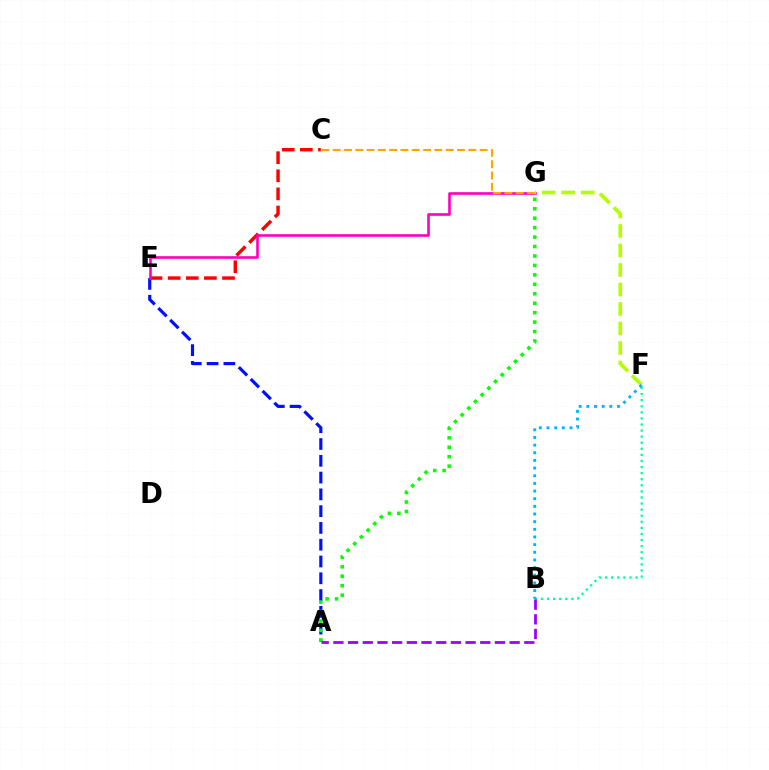{('B', 'F'): [{'color': '#00ff9d', 'line_style': 'dotted', 'thickness': 1.65}, {'color': '#00b5ff', 'line_style': 'dotted', 'thickness': 2.08}], ('C', 'E'): [{'color': '#ff0000', 'line_style': 'dashed', 'thickness': 2.46}], ('A', 'E'): [{'color': '#0010ff', 'line_style': 'dashed', 'thickness': 2.28}], ('E', 'G'): [{'color': '#ff00bd', 'line_style': 'solid', 'thickness': 1.89}], ('A', 'G'): [{'color': '#08ff00', 'line_style': 'dotted', 'thickness': 2.57}], ('C', 'G'): [{'color': '#ffa500', 'line_style': 'dashed', 'thickness': 1.54}], ('F', 'G'): [{'color': '#b3ff00', 'line_style': 'dashed', 'thickness': 2.65}], ('A', 'B'): [{'color': '#9b00ff', 'line_style': 'dashed', 'thickness': 2.0}]}